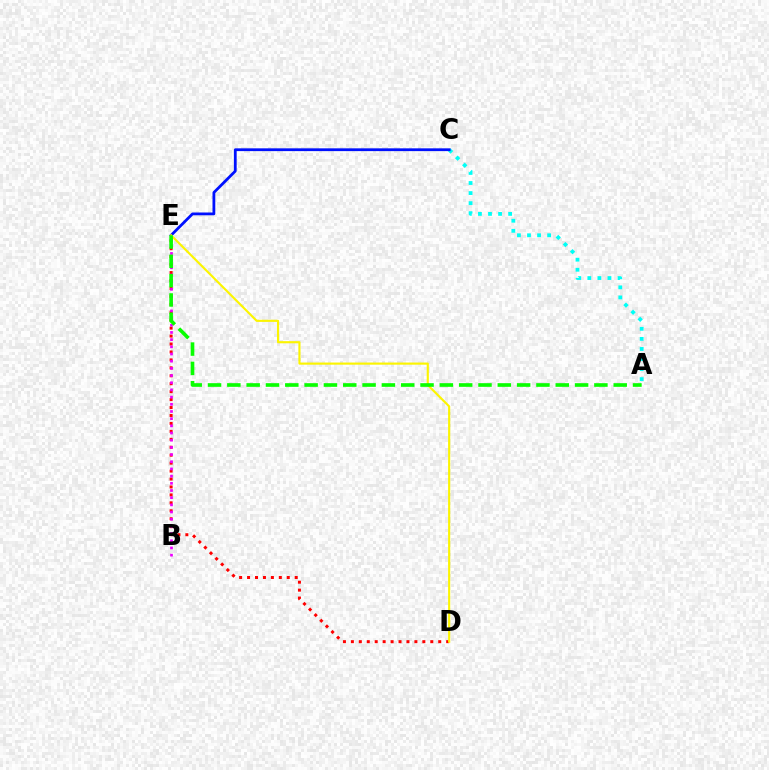{('D', 'E'): [{'color': '#ff0000', 'line_style': 'dotted', 'thickness': 2.16}, {'color': '#fcf500', 'line_style': 'solid', 'thickness': 1.54}], ('A', 'C'): [{'color': '#00fff6', 'line_style': 'dotted', 'thickness': 2.73}], ('B', 'E'): [{'color': '#ee00ff', 'line_style': 'dotted', 'thickness': 1.95}], ('C', 'E'): [{'color': '#0010ff', 'line_style': 'solid', 'thickness': 2.0}], ('A', 'E'): [{'color': '#08ff00', 'line_style': 'dashed', 'thickness': 2.62}]}